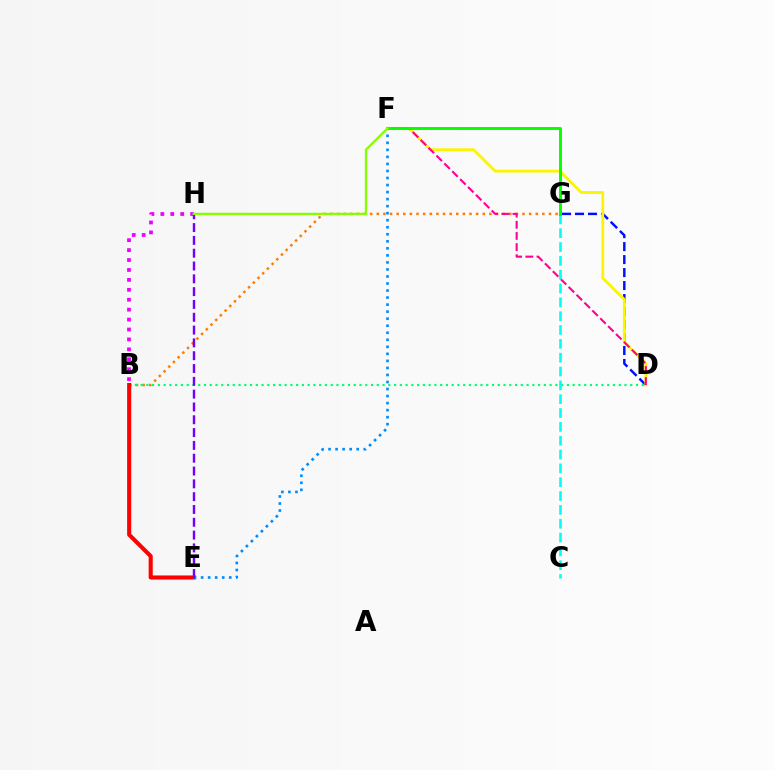{('B', 'G'): [{'color': '#ff7c00', 'line_style': 'dotted', 'thickness': 1.8}], ('D', 'G'): [{'color': '#0010ff', 'line_style': 'dashed', 'thickness': 1.76}], ('B', 'D'): [{'color': '#00ff74', 'line_style': 'dotted', 'thickness': 1.57}], ('B', 'E'): [{'color': '#ff0000', 'line_style': 'solid', 'thickness': 2.94}], ('D', 'F'): [{'color': '#fcf500', 'line_style': 'solid', 'thickness': 2.02}, {'color': '#ff0094', 'line_style': 'dashed', 'thickness': 1.51}], ('E', 'F'): [{'color': '#008cff', 'line_style': 'dotted', 'thickness': 1.91}], ('B', 'H'): [{'color': '#ee00ff', 'line_style': 'dotted', 'thickness': 2.7}], ('C', 'G'): [{'color': '#00fff6', 'line_style': 'dashed', 'thickness': 1.88}], ('E', 'H'): [{'color': '#7200ff', 'line_style': 'dashed', 'thickness': 1.74}], ('F', 'G'): [{'color': '#08ff00', 'line_style': 'solid', 'thickness': 2.13}], ('F', 'H'): [{'color': '#84ff00', 'line_style': 'solid', 'thickness': 1.64}]}